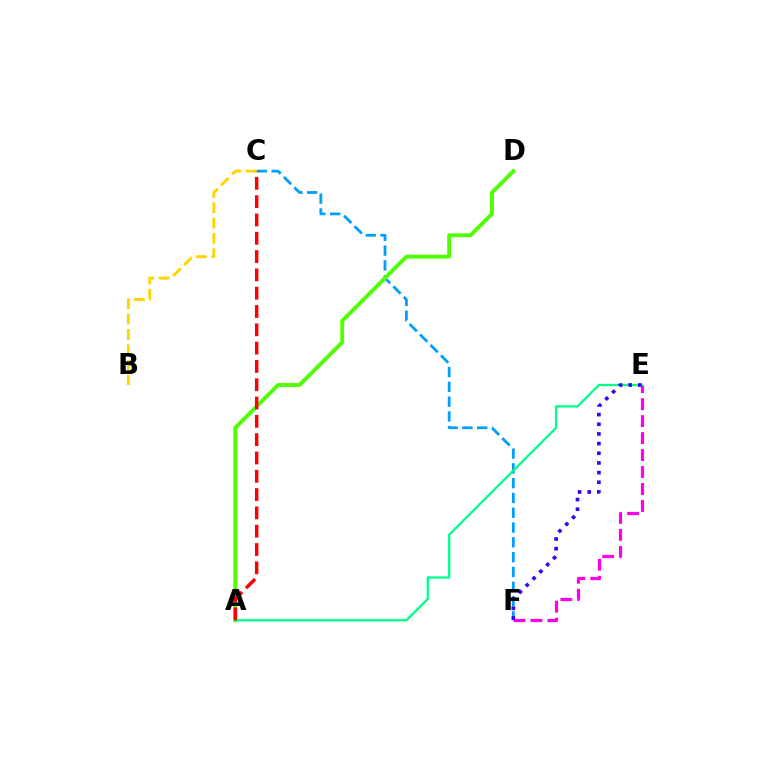{('C', 'F'): [{'color': '#009eff', 'line_style': 'dashed', 'thickness': 2.01}], ('A', 'D'): [{'color': '#4fff00', 'line_style': 'solid', 'thickness': 2.78}], ('B', 'C'): [{'color': '#ffd500', 'line_style': 'dashed', 'thickness': 2.09}], ('E', 'F'): [{'color': '#ff00ed', 'line_style': 'dashed', 'thickness': 2.31}, {'color': '#3700ff', 'line_style': 'dotted', 'thickness': 2.63}], ('A', 'E'): [{'color': '#00ff86', 'line_style': 'solid', 'thickness': 1.65}], ('A', 'C'): [{'color': '#ff0000', 'line_style': 'dashed', 'thickness': 2.49}]}